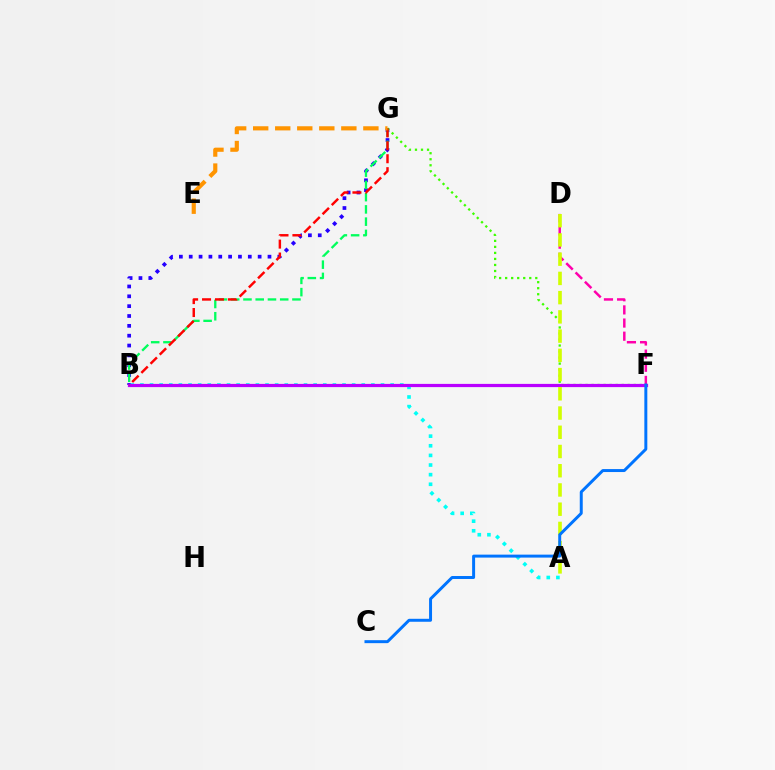{('B', 'G'): [{'color': '#2500ff', 'line_style': 'dotted', 'thickness': 2.68}, {'color': '#00ff5c', 'line_style': 'dashed', 'thickness': 1.66}, {'color': '#ff0000', 'line_style': 'dashed', 'thickness': 1.76}], ('A', 'B'): [{'color': '#00fff6', 'line_style': 'dotted', 'thickness': 2.62}], ('F', 'G'): [{'color': '#3dff00', 'line_style': 'dotted', 'thickness': 1.64}], ('B', 'F'): [{'color': '#b900ff', 'line_style': 'solid', 'thickness': 2.32}], ('D', 'F'): [{'color': '#ff00ac', 'line_style': 'dashed', 'thickness': 1.79}], ('A', 'D'): [{'color': '#d1ff00', 'line_style': 'dashed', 'thickness': 2.61}], ('E', 'G'): [{'color': '#ff9400', 'line_style': 'dashed', 'thickness': 2.99}], ('C', 'F'): [{'color': '#0074ff', 'line_style': 'solid', 'thickness': 2.13}]}